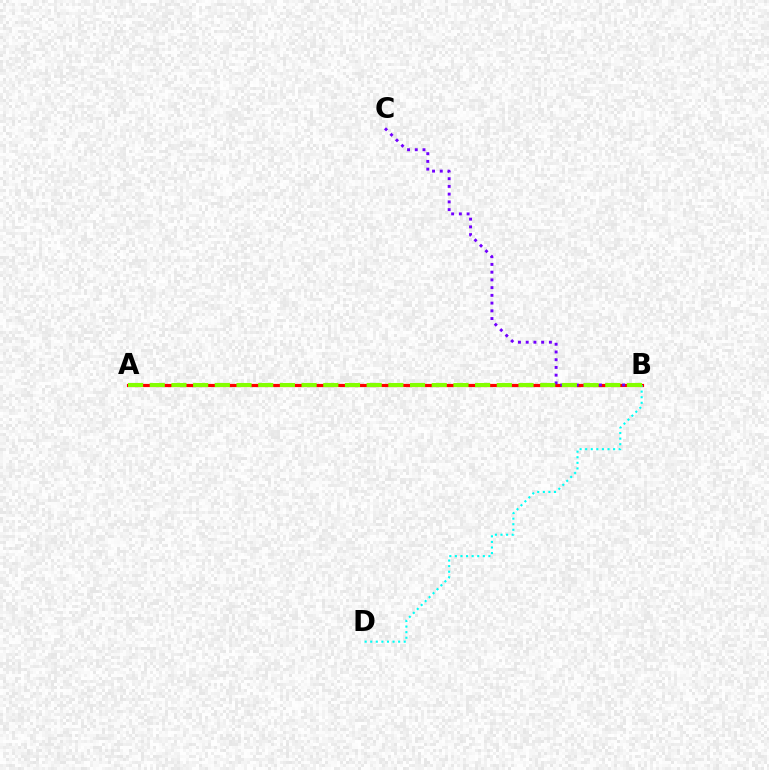{('A', 'B'): [{'color': '#ff0000', 'line_style': 'solid', 'thickness': 2.3}, {'color': '#84ff00', 'line_style': 'dashed', 'thickness': 2.95}], ('B', 'D'): [{'color': '#00fff6', 'line_style': 'dotted', 'thickness': 1.52}], ('B', 'C'): [{'color': '#7200ff', 'line_style': 'dotted', 'thickness': 2.1}]}